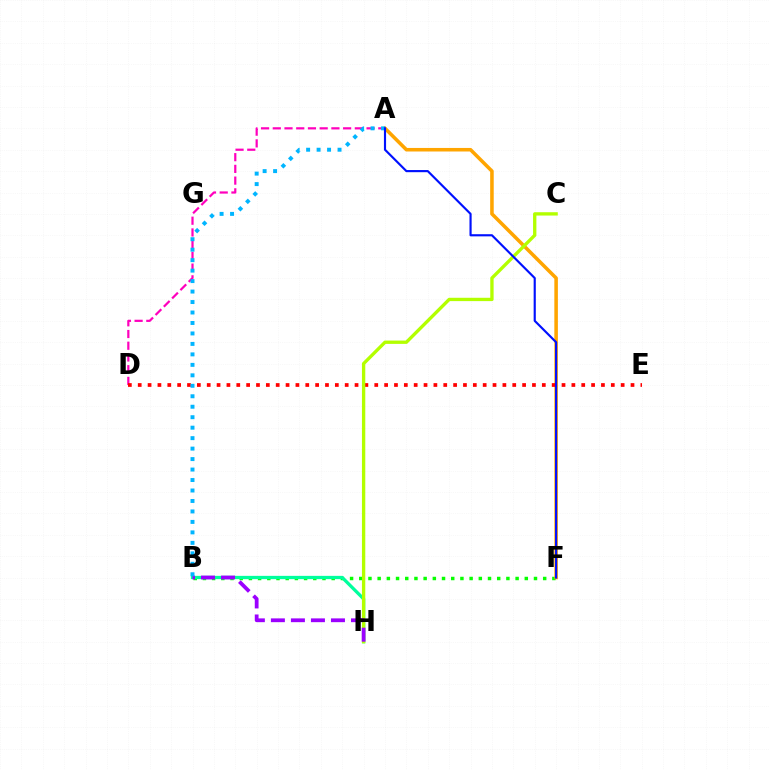{('B', 'F'): [{'color': '#08ff00', 'line_style': 'dotted', 'thickness': 2.5}], ('A', 'F'): [{'color': '#ffa500', 'line_style': 'solid', 'thickness': 2.56}, {'color': '#0010ff', 'line_style': 'solid', 'thickness': 1.55}], ('A', 'D'): [{'color': '#ff00bd', 'line_style': 'dashed', 'thickness': 1.59}], ('D', 'E'): [{'color': '#ff0000', 'line_style': 'dotted', 'thickness': 2.68}], ('B', 'H'): [{'color': '#00ff9d', 'line_style': 'solid', 'thickness': 2.36}, {'color': '#9b00ff', 'line_style': 'dashed', 'thickness': 2.72}], ('C', 'H'): [{'color': '#b3ff00', 'line_style': 'solid', 'thickness': 2.4}], ('A', 'B'): [{'color': '#00b5ff', 'line_style': 'dotted', 'thickness': 2.84}]}